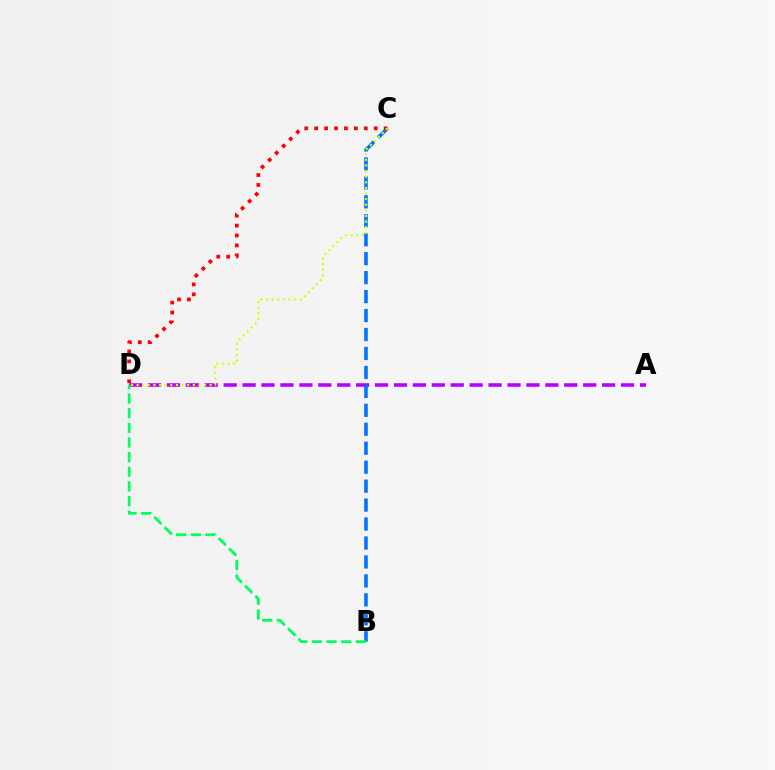{('A', 'D'): [{'color': '#b900ff', 'line_style': 'dashed', 'thickness': 2.57}], ('B', 'C'): [{'color': '#0074ff', 'line_style': 'dashed', 'thickness': 2.58}], ('C', 'D'): [{'color': '#ff0000', 'line_style': 'dotted', 'thickness': 2.7}, {'color': '#d1ff00', 'line_style': 'dotted', 'thickness': 1.53}], ('B', 'D'): [{'color': '#00ff5c', 'line_style': 'dashed', 'thickness': 1.99}]}